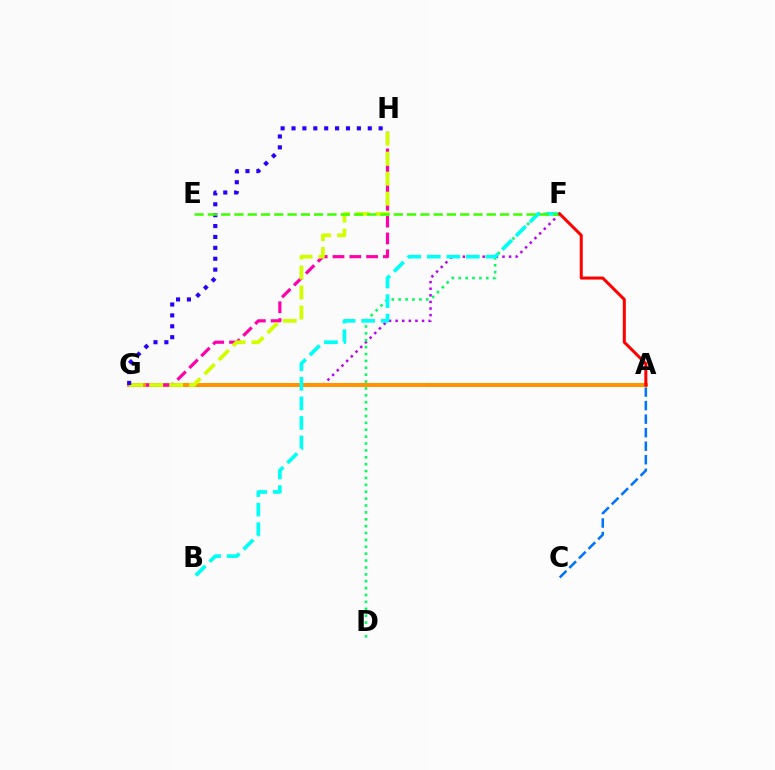{('F', 'G'): [{'color': '#b900ff', 'line_style': 'dotted', 'thickness': 1.79}], ('D', 'F'): [{'color': '#00ff5c', 'line_style': 'dotted', 'thickness': 1.87}], ('A', 'G'): [{'color': '#ff9400', 'line_style': 'solid', 'thickness': 2.87}], ('A', 'C'): [{'color': '#0074ff', 'line_style': 'dashed', 'thickness': 1.84}], ('B', 'F'): [{'color': '#00fff6', 'line_style': 'dashed', 'thickness': 2.65}], ('G', 'H'): [{'color': '#ff00ac', 'line_style': 'dashed', 'thickness': 2.28}, {'color': '#d1ff00', 'line_style': 'dashed', 'thickness': 2.72}, {'color': '#2500ff', 'line_style': 'dotted', 'thickness': 2.96}], ('E', 'F'): [{'color': '#3dff00', 'line_style': 'dashed', 'thickness': 1.8}], ('A', 'F'): [{'color': '#ff0000', 'line_style': 'solid', 'thickness': 2.17}]}